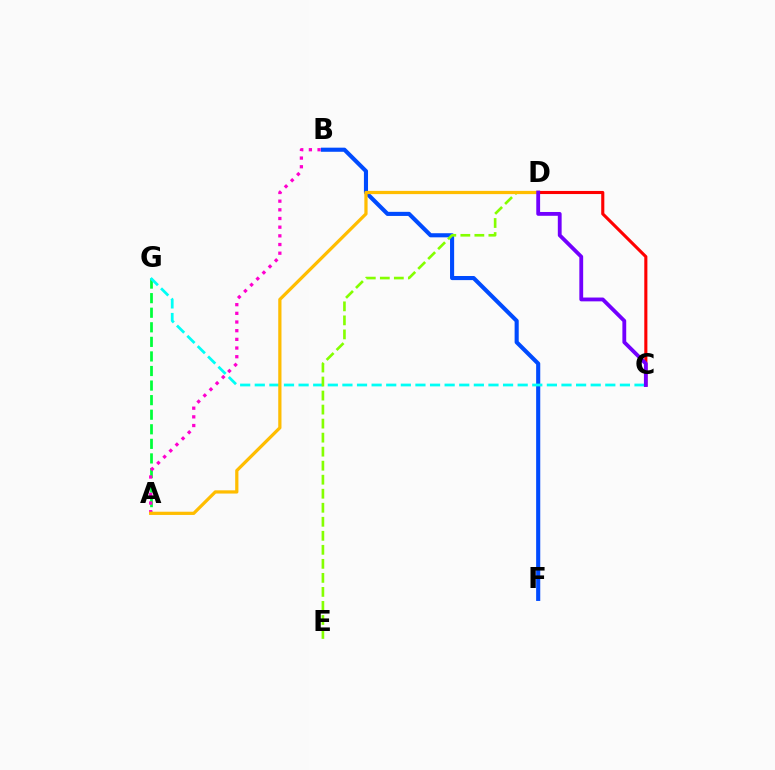{('B', 'F'): [{'color': '#004bff', 'line_style': 'solid', 'thickness': 2.96}], ('A', 'G'): [{'color': '#00ff39', 'line_style': 'dashed', 'thickness': 1.98}], ('C', 'D'): [{'color': '#ff0000', 'line_style': 'solid', 'thickness': 2.23}, {'color': '#7200ff', 'line_style': 'solid', 'thickness': 2.75}], ('A', 'B'): [{'color': '#ff00cf', 'line_style': 'dotted', 'thickness': 2.36}], ('C', 'G'): [{'color': '#00fff6', 'line_style': 'dashed', 'thickness': 1.98}], ('D', 'E'): [{'color': '#84ff00', 'line_style': 'dashed', 'thickness': 1.91}], ('A', 'D'): [{'color': '#ffbd00', 'line_style': 'solid', 'thickness': 2.33}]}